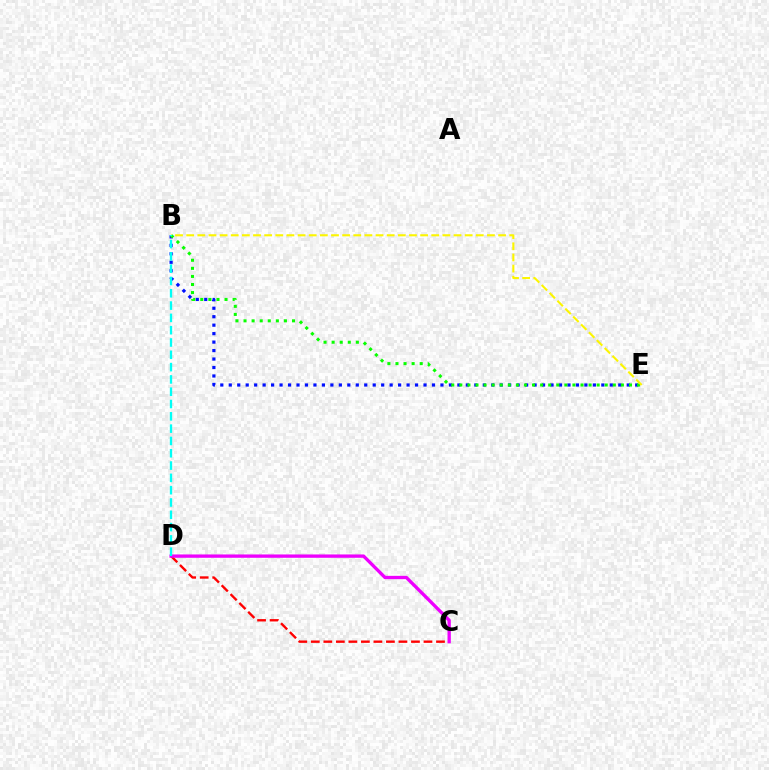{('C', 'D'): [{'color': '#ff0000', 'line_style': 'dashed', 'thickness': 1.7}, {'color': '#ee00ff', 'line_style': 'solid', 'thickness': 2.39}], ('B', 'E'): [{'color': '#0010ff', 'line_style': 'dotted', 'thickness': 2.3}, {'color': '#08ff00', 'line_style': 'dotted', 'thickness': 2.2}, {'color': '#fcf500', 'line_style': 'dashed', 'thickness': 1.51}], ('B', 'D'): [{'color': '#00fff6', 'line_style': 'dashed', 'thickness': 1.67}]}